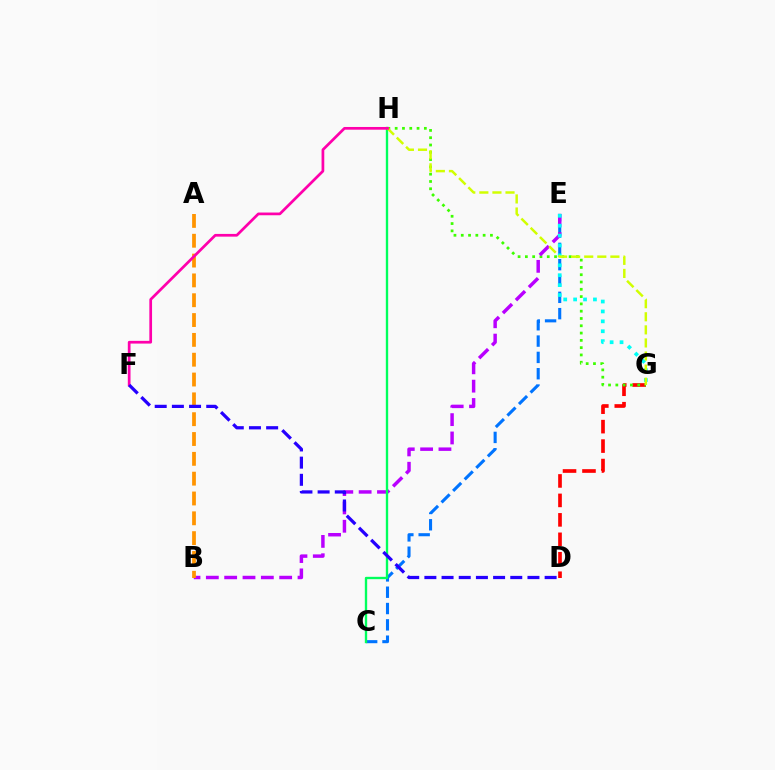{('D', 'G'): [{'color': '#ff0000', 'line_style': 'dashed', 'thickness': 2.64}], ('G', 'H'): [{'color': '#3dff00', 'line_style': 'dotted', 'thickness': 1.98}, {'color': '#d1ff00', 'line_style': 'dashed', 'thickness': 1.78}], ('C', 'E'): [{'color': '#0074ff', 'line_style': 'dashed', 'thickness': 2.22}], ('B', 'E'): [{'color': '#b900ff', 'line_style': 'dashed', 'thickness': 2.49}], ('C', 'H'): [{'color': '#00ff5c', 'line_style': 'solid', 'thickness': 1.7}], ('E', 'G'): [{'color': '#00fff6', 'line_style': 'dotted', 'thickness': 2.69}], ('A', 'B'): [{'color': '#ff9400', 'line_style': 'dashed', 'thickness': 2.69}], ('F', 'H'): [{'color': '#ff00ac', 'line_style': 'solid', 'thickness': 1.96}], ('D', 'F'): [{'color': '#2500ff', 'line_style': 'dashed', 'thickness': 2.33}]}